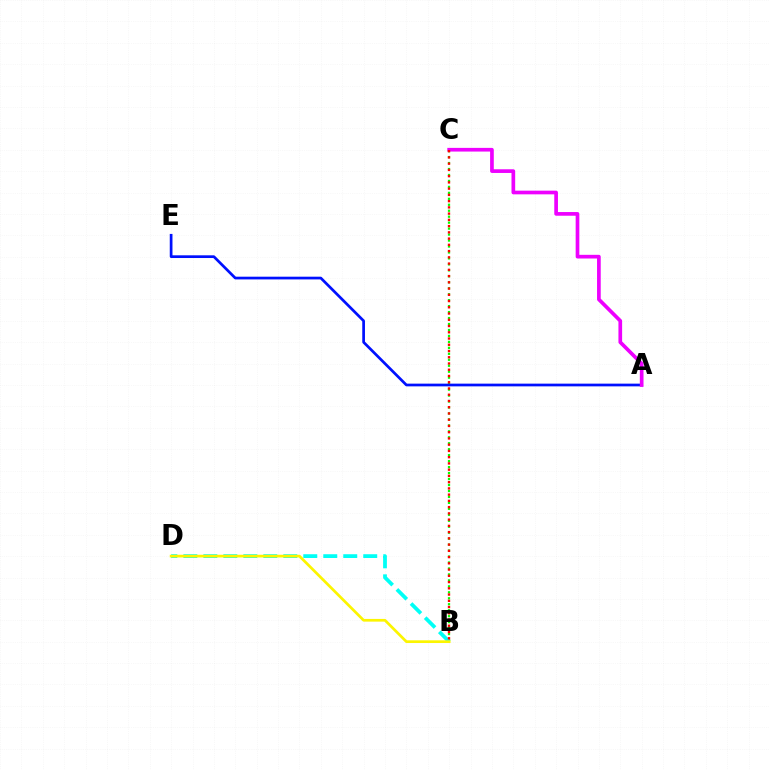{('B', 'C'): [{'color': '#08ff00', 'line_style': 'dotted', 'thickness': 1.62}, {'color': '#ff0000', 'line_style': 'dotted', 'thickness': 1.7}], ('B', 'D'): [{'color': '#00fff6', 'line_style': 'dashed', 'thickness': 2.72}, {'color': '#fcf500', 'line_style': 'solid', 'thickness': 1.95}], ('A', 'E'): [{'color': '#0010ff', 'line_style': 'solid', 'thickness': 1.96}], ('A', 'C'): [{'color': '#ee00ff', 'line_style': 'solid', 'thickness': 2.65}]}